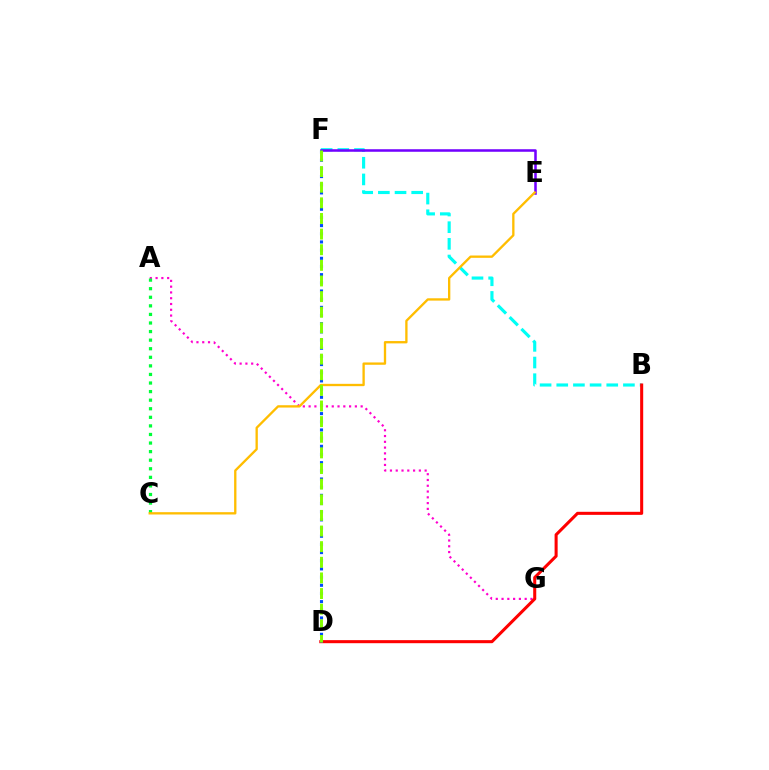{('A', 'G'): [{'color': '#ff00cf', 'line_style': 'dotted', 'thickness': 1.57}], ('A', 'C'): [{'color': '#00ff39', 'line_style': 'dotted', 'thickness': 2.33}], ('B', 'F'): [{'color': '#00fff6', 'line_style': 'dashed', 'thickness': 2.26}], ('B', 'D'): [{'color': '#ff0000', 'line_style': 'solid', 'thickness': 2.2}], ('E', 'F'): [{'color': '#7200ff', 'line_style': 'solid', 'thickness': 1.83}], ('C', 'E'): [{'color': '#ffbd00', 'line_style': 'solid', 'thickness': 1.68}], ('D', 'F'): [{'color': '#004bff', 'line_style': 'dotted', 'thickness': 2.22}, {'color': '#84ff00', 'line_style': 'dashed', 'thickness': 2.12}]}